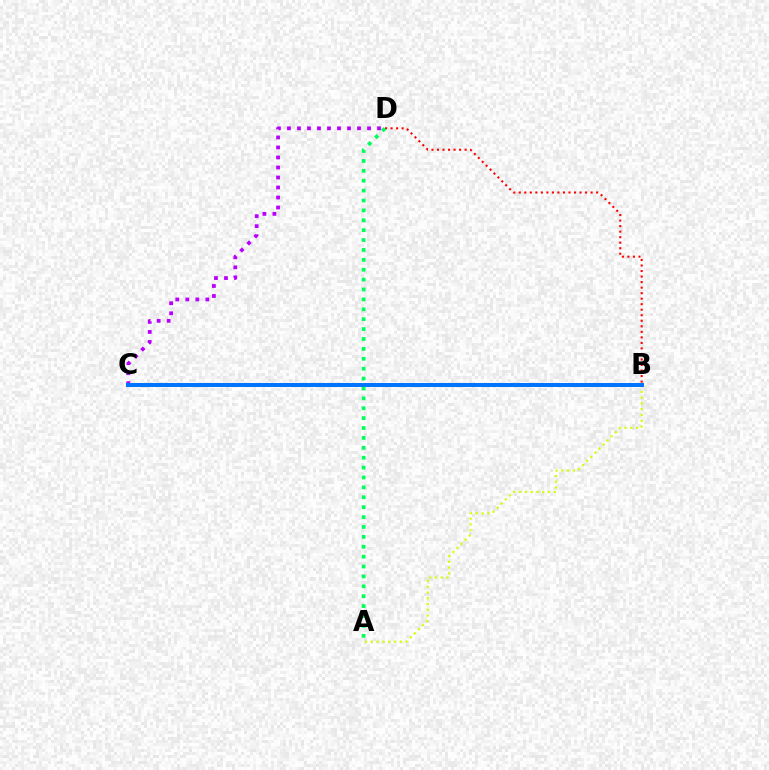{('B', 'D'): [{'color': '#ff0000', 'line_style': 'dotted', 'thickness': 1.5}], ('C', 'D'): [{'color': '#b900ff', 'line_style': 'dotted', 'thickness': 2.72}], ('A', 'B'): [{'color': '#d1ff00', 'line_style': 'dotted', 'thickness': 1.57}], ('A', 'D'): [{'color': '#00ff5c', 'line_style': 'dotted', 'thickness': 2.69}], ('B', 'C'): [{'color': '#0074ff', 'line_style': 'solid', 'thickness': 2.86}]}